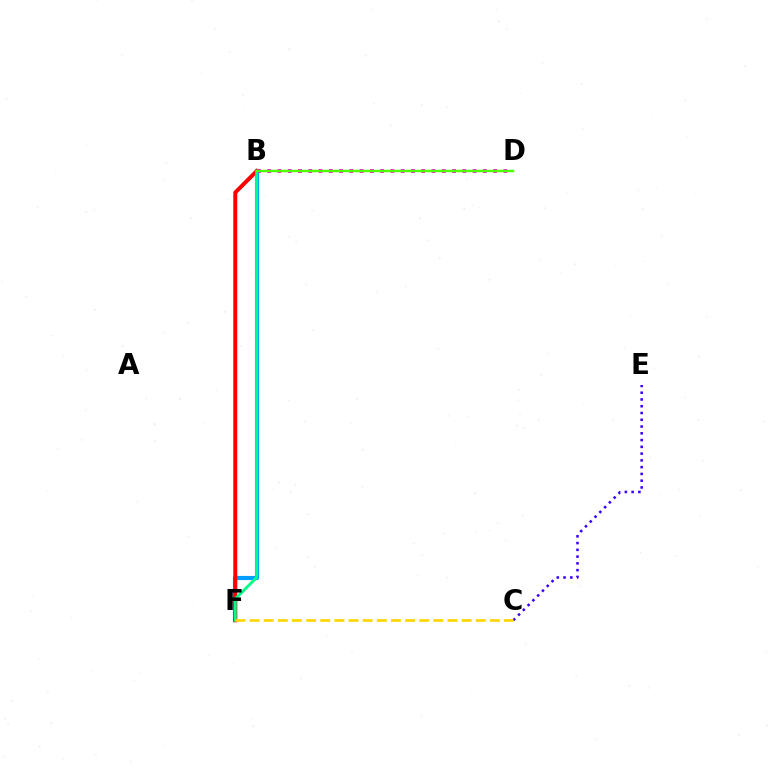{('B', 'F'): [{'color': '#009eff', 'line_style': 'solid', 'thickness': 2.98}, {'color': '#ff0000', 'line_style': 'solid', 'thickness': 2.87}, {'color': '#00ff86', 'line_style': 'solid', 'thickness': 2.06}], ('B', 'D'): [{'color': '#ff00ed', 'line_style': 'dotted', 'thickness': 2.79}, {'color': '#4fff00', 'line_style': 'solid', 'thickness': 1.74}], ('C', 'E'): [{'color': '#3700ff', 'line_style': 'dotted', 'thickness': 1.84}], ('C', 'F'): [{'color': '#ffd500', 'line_style': 'dashed', 'thickness': 1.92}]}